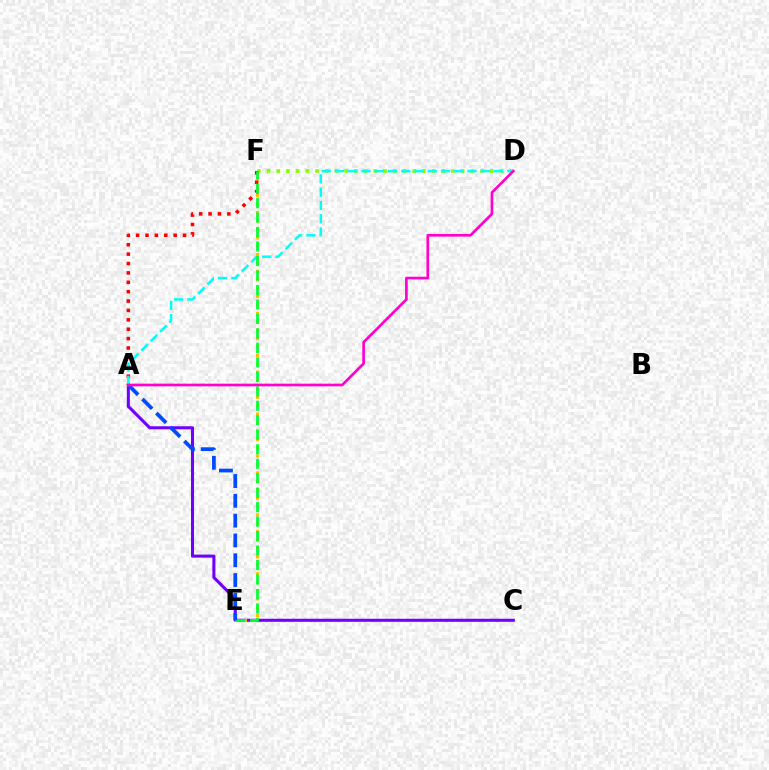{('D', 'F'): [{'color': '#84ff00', 'line_style': 'dotted', 'thickness': 2.64}], ('A', 'C'): [{'color': '#7200ff', 'line_style': 'solid', 'thickness': 2.21}], ('E', 'F'): [{'color': '#ffbd00', 'line_style': 'dotted', 'thickness': 2.28}, {'color': '#00ff39', 'line_style': 'dashed', 'thickness': 1.97}], ('A', 'F'): [{'color': '#ff0000', 'line_style': 'dotted', 'thickness': 2.55}], ('A', 'D'): [{'color': '#00fff6', 'line_style': 'dashed', 'thickness': 1.8}, {'color': '#ff00cf', 'line_style': 'solid', 'thickness': 1.92}], ('A', 'E'): [{'color': '#004bff', 'line_style': 'dashed', 'thickness': 2.69}]}